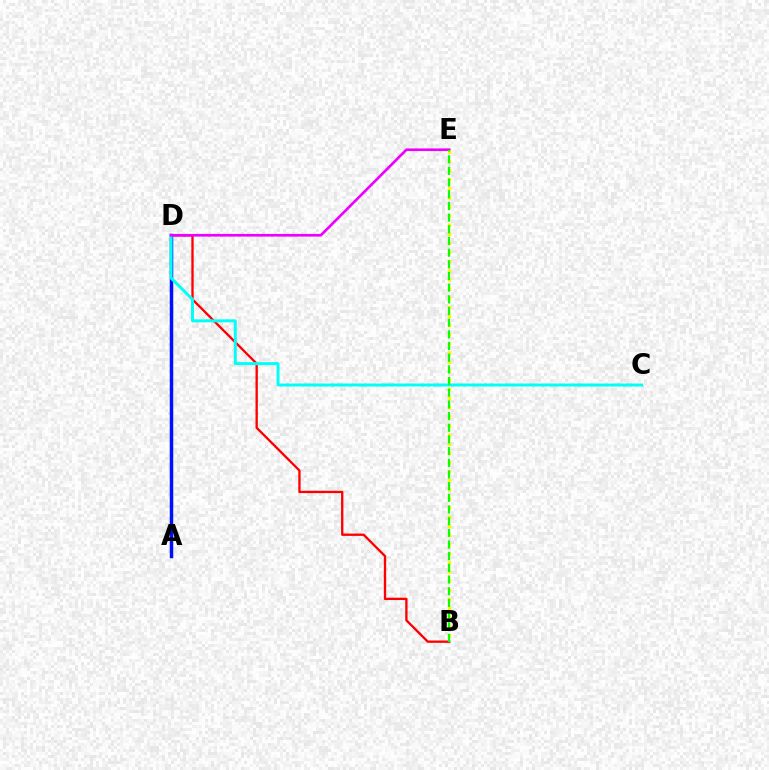{('A', 'D'): [{'color': '#0010ff', 'line_style': 'solid', 'thickness': 2.51}], ('B', 'D'): [{'color': '#ff0000', 'line_style': 'solid', 'thickness': 1.68}], ('C', 'D'): [{'color': '#00fff6', 'line_style': 'solid', 'thickness': 2.14}], ('D', 'E'): [{'color': '#ee00ff', 'line_style': 'solid', 'thickness': 1.92}], ('B', 'E'): [{'color': '#fcf500', 'line_style': 'dotted', 'thickness': 2.48}, {'color': '#08ff00', 'line_style': 'dashed', 'thickness': 1.59}]}